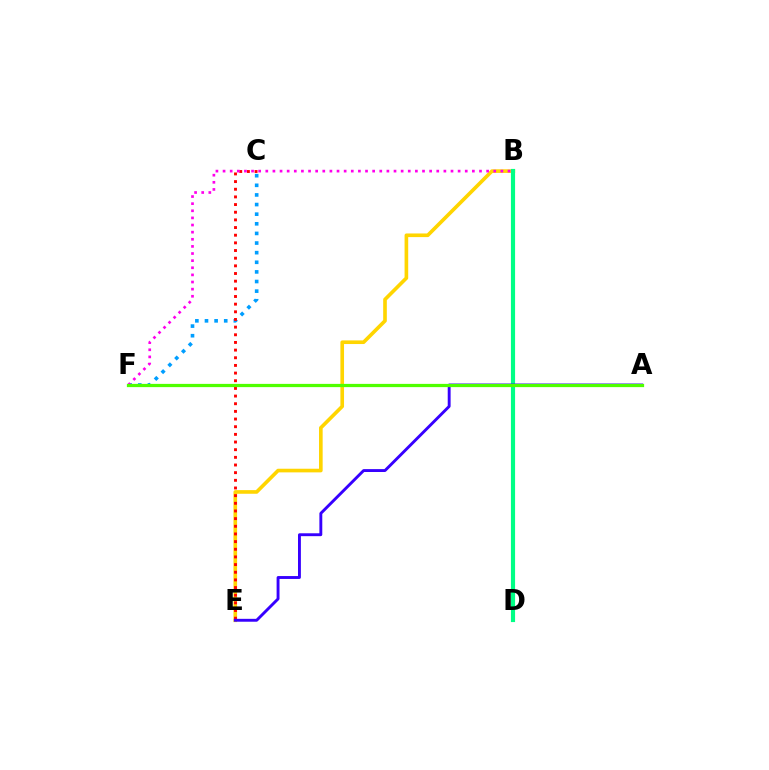{('B', 'E'): [{'color': '#ffd500', 'line_style': 'solid', 'thickness': 2.62}], ('C', 'F'): [{'color': '#009eff', 'line_style': 'dotted', 'thickness': 2.61}], ('C', 'E'): [{'color': '#ff0000', 'line_style': 'dotted', 'thickness': 2.08}], ('B', 'D'): [{'color': '#00ff86', 'line_style': 'solid', 'thickness': 2.99}], ('B', 'F'): [{'color': '#ff00ed', 'line_style': 'dotted', 'thickness': 1.94}], ('A', 'E'): [{'color': '#3700ff', 'line_style': 'solid', 'thickness': 2.08}], ('A', 'F'): [{'color': '#4fff00', 'line_style': 'solid', 'thickness': 2.33}]}